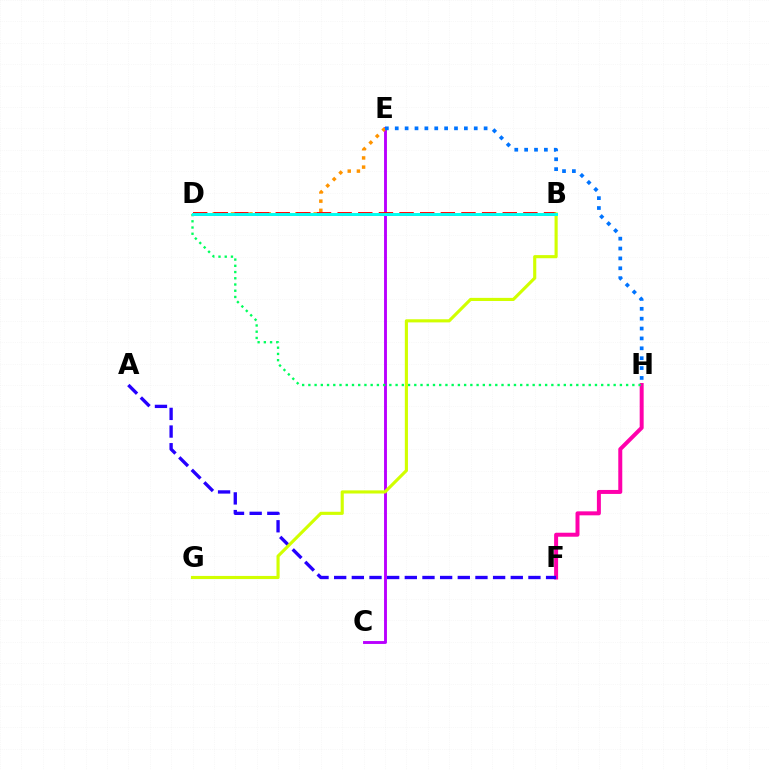{('F', 'H'): [{'color': '#ff00ac', 'line_style': 'solid', 'thickness': 2.87}], ('C', 'E'): [{'color': '#b900ff', 'line_style': 'solid', 'thickness': 2.08}], ('D', 'H'): [{'color': '#00ff5c', 'line_style': 'dotted', 'thickness': 1.69}], ('B', 'D'): [{'color': '#3dff00', 'line_style': 'solid', 'thickness': 2.16}, {'color': '#ff0000', 'line_style': 'dashed', 'thickness': 2.8}, {'color': '#00fff6', 'line_style': 'solid', 'thickness': 2.1}], ('D', 'E'): [{'color': '#ff9400', 'line_style': 'dotted', 'thickness': 2.49}], ('A', 'F'): [{'color': '#2500ff', 'line_style': 'dashed', 'thickness': 2.4}], ('E', 'H'): [{'color': '#0074ff', 'line_style': 'dotted', 'thickness': 2.68}], ('B', 'G'): [{'color': '#d1ff00', 'line_style': 'solid', 'thickness': 2.25}]}